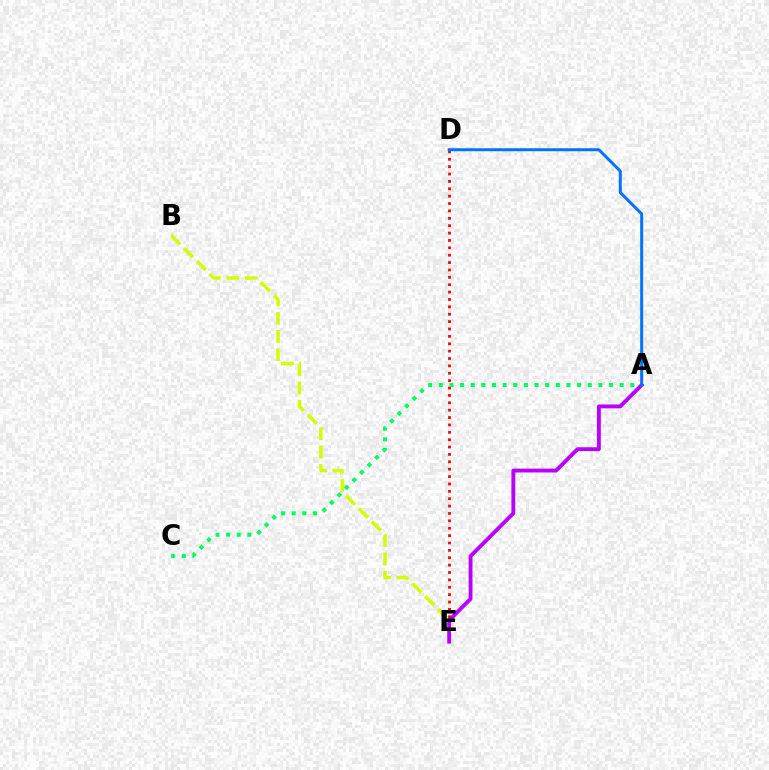{('B', 'E'): [{'color': '#d1ff00', 'line_style': 'dashed', 'thickness': 2.48}], ('D', 'E'): [{'color': '#ff0000', 'line_style': 'dotted', 'thickness': 2.0}], ('A', 'C'): [{'color': '#00ff5c', 'line_style': 'dotted', 'thickness': 2.89}], ('A', 'E'): [{'color': '#b900ff', 'line_style': 'solid', 'thickness': 2.78}], ('A', 'D'): [{'color': '#0074ff', 'line_style': 'solid', 'thickness': 2.15}]}